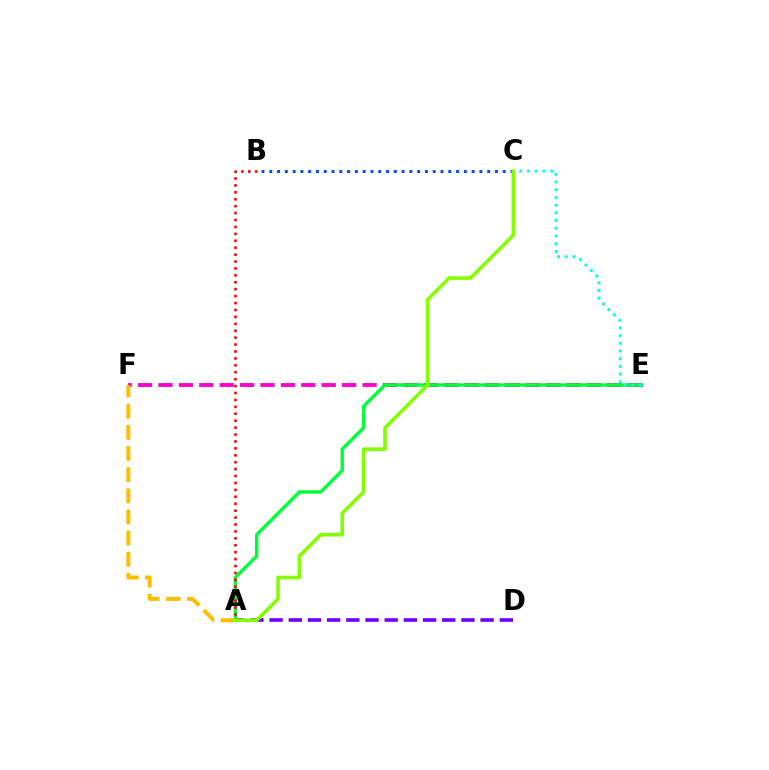{('B', 'C'): [{'color': '#004bff', 'line_style': 'dotted', 'thickness': 2.11}], ('E', 'F'): [{'color': '#ff00cf', 'line_style': 'dashed', 'thickness': 2.77}], ('A', 'E'): [{'color': '#00ff39', 'line_style': 'solid', 'thickness': 2.46}], ('A', 'D'): [{'color': '#7200ff', 'line_style': 'dashed', 'thickness': 2.61}], ('C', 'E'): [{'color': '#00fff6', 'line_style': 'dotted', 'thickness': 2.09}], ('A', 'F'): [{'color': '#ffbd00', 'line_style': 'dashed', 'thickness': 2.87}], ('A', 'B'): [{'color': '#ff0000', 'line_style': 'dotted', 'thickness': 1.88}], ('A', 'C'): [{'color': '#84ff00', 'line_style': 'solid', 'thickness': 2.61}]}